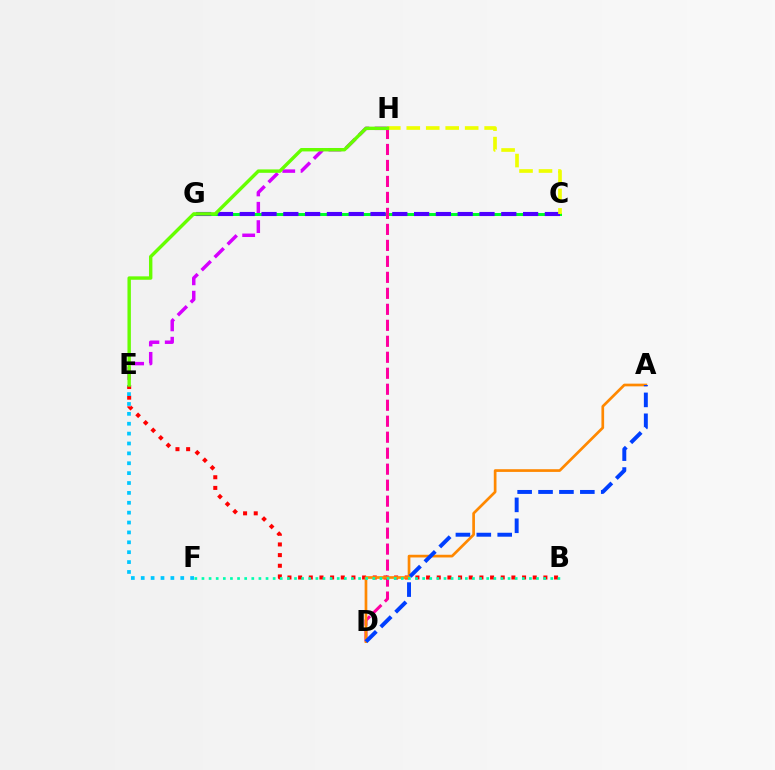{('E', 'H'): [{'color': '#d600ff', 'line_style': 'dashed', 'thickness': 2.49}, {'color': '#66ff00', 'line_style': 'solid', 'thickness': 2.46}], ('C', 'G'): [{'color': '#00ff27', 'line_style': 'solid', 'thickness': 2.15}, {'color': '#4f00ff', 'line_style': 'dashed', 'thickness': 2.96}], ('D', 'H'): [{'color': '#ff00a0', 'line_style': 'dashed', 'thickness': 2.17}], ('B', 'E'): [{'color': '#ff0000', 'line_style': 'dotted', 'thickness': 2.9}], ('C', 'H'): [{'color': '#eeff00', 'line_style': 'dashed', 'thickness': 2.64}], ('E', 'F'): [{'color': '#00c7ff', 'line_style': 'dotted', 'thickness': 2.68}], ('A', 'D'): [{'color': '#ff8800', 'line_style': 'solid', 'thickness': 1.94}, {'color': '#003fff', 'line_style': 'dashed', 'thickness': 2.84}], ('B', 'F'): [{'color': '#00ffaf', 'line_style': 'dotted', 'thickness': 1.93}]}